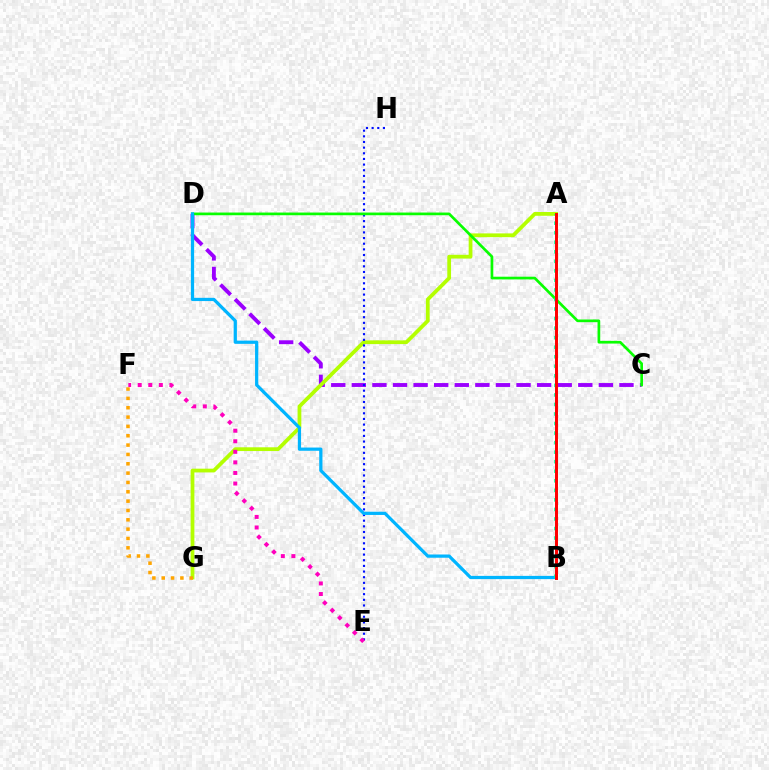{('C', 'D'): [{'color': '#9b00ff', 'line_style': 'dashed', 'thickness': 2.8}, {'color': '#08ff00', 'line_style': 'solid', 'thickness': 1.94}], ('A', 'G'): [{'color': '#b3ff00', 'line_style': 'solid', 'thickness': 2.71}], ('E', 'H'): [{'color': '#0010ff', 'line_style': 'dotted', 'thickness': 1.54}], ('B', 'D'): [{'color': '#00b5ff', 'line_style': 'solid', 'thickness': 2.33}], ('A', 'B'): [{'color': '#00ff9d', 'line_style': 'dotted', 'thickness': 2.59}, {'color': '#ff0000', 'line_style': 'solid', 'thickness': 2.14}], ('E', 'F'): [{'color': '#ff00bd', 'line_style': 'dotted', 'thickness': 2.87}], ('F', 'G'): [{'color': '#ffa500', 'line_style': 'dotted', 'thickness': 2.54}]}